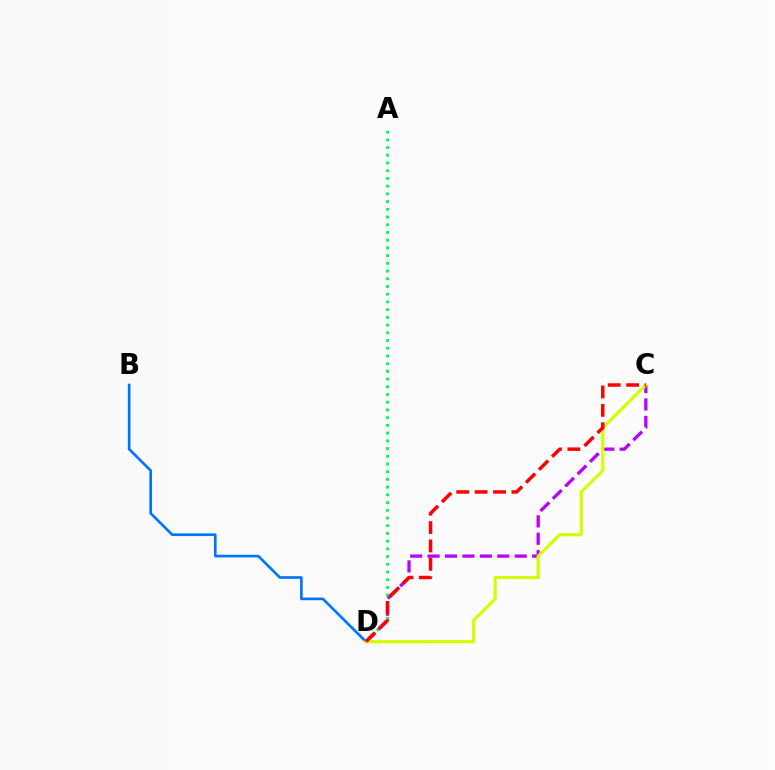{('A', 'D'): [{'color': '#00ff5c', 'line_style': 'dotted', 'thickness': 2.1}], ('C', 'D'): [{'color': '#b900ff', 'line_style': 'dashed', 'thickness': 2.37}, {'color': '#d1ff00', 'line_style': 'solid', 'thickness': 2.26}, {'color': '#ff0000', 'line_style': 'dashed', 'thickness': 2.5}], ('B', 'D'): [{'color': '#0074ff', 'line_style': 'solid', 'thickness': 1.91}]}